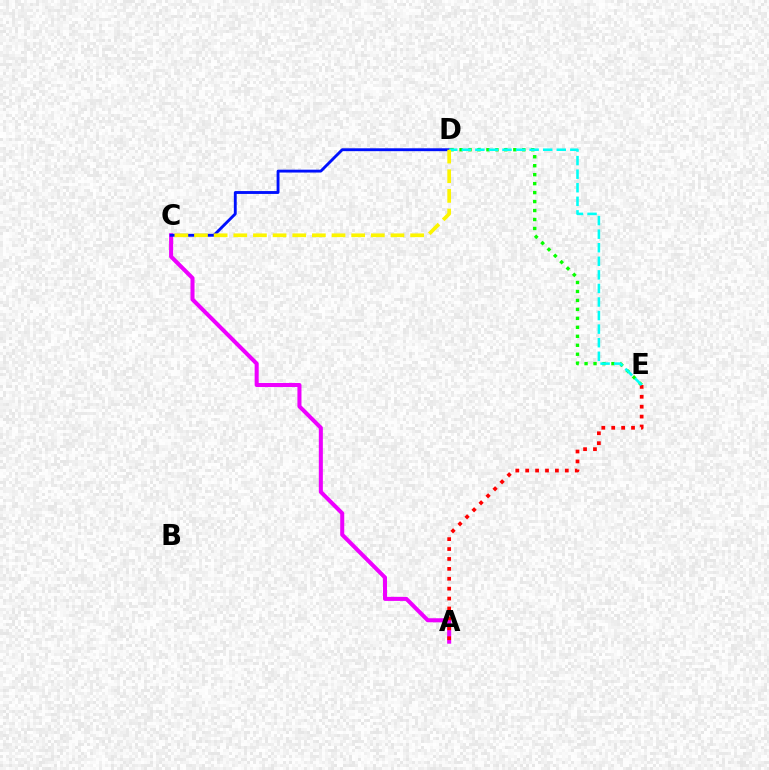{('A', 'C'): [{'color': '#ee00ff', 'line_style': 'solid', 'thickness': 2.91}], ('D', 'E'): [{'color': '#08ff00', 'line_style': 'dotted', 'thickness': 2.44}, {'color': '#00fff6', 'line_style': 'dashed', 'thickness': 1.84}], ('A', 'E'): [{'color': '#ff0000', 'line_style': 'dotted', 'thickness': 2.69}], ('C', 'D'): [{'color': '#0010ff', 'line_style': 'solid', 'thickness': 2.06}, {'color': '#fcf500', 'line_style': 'dashed', 'thickness': 2.67}]}